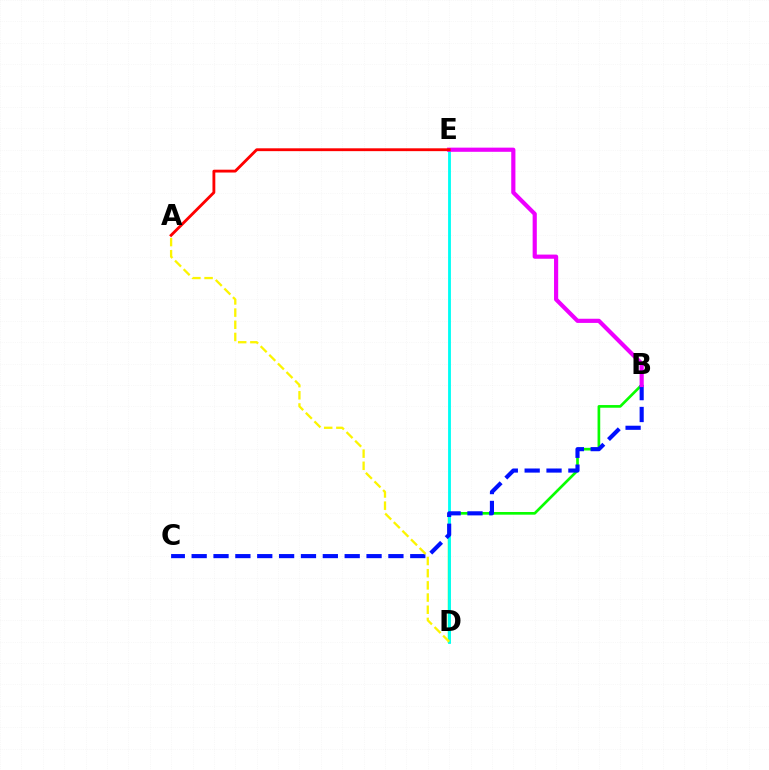{('B', 'D'): [{'color': '#08ff00', 'line_style': 'solid', 'thickness': 1.93}], ('D', 'E'): [{'color': '#00fff6', 'line_style': 'solid', 'thickness': 2.04}], ('B', 'C'): [{'color': '#0010ff', 'line_style': 'dashed', 'thickness': 2.97}], ('B', 'E'): [{'color': '#ee00ff', 'line_style': 'solid', 'thickness': 3.0}], ('A', 'E'): [{'color': '#ff0000', 'line_style': 'solid', 'thickness': 2.05}], ('A', 'D'): [{'color': '#fcf500', 'line_style': 'dashed', 'thickness': 1.65}]}